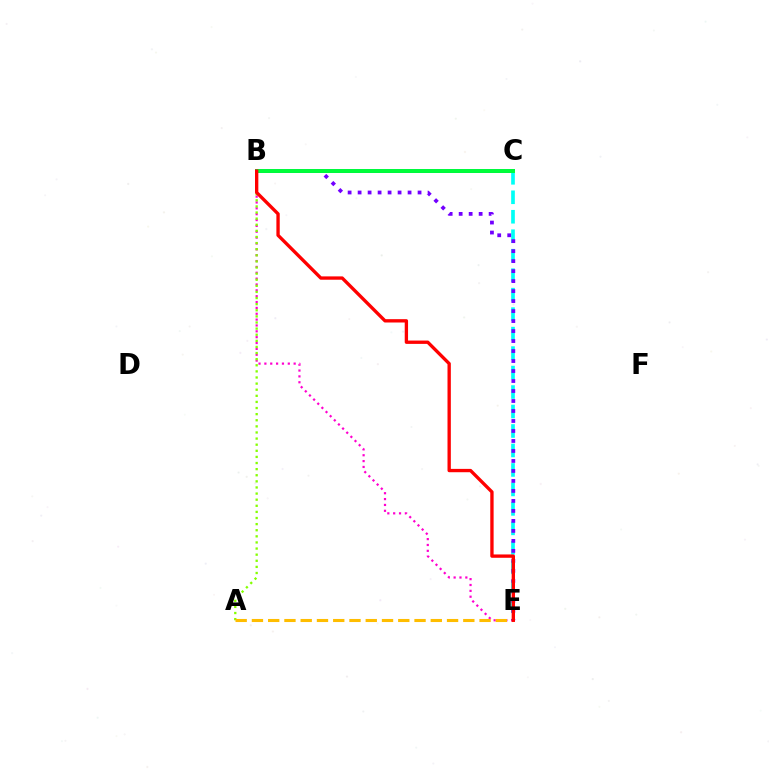{('B', 'C'): [{'color': '#004bff', 'line_style': 'solid', 'thickness': 2.84}, {'color': '#00ff39', 'line_style': 'solid', 'thickness': 2.83}], ('C', 'E'): [{'color': '#00fff6', 'line_style': 'dashed', 'thickness': 2.65}], ('B', 'E'): [{'color': '#ff00cf', 'line_style': 'dotted', 'thickness': 1.59}, {'color': '#7200ff', 'line_style': 'dotted', 'thickness': 2.71}, {'color': '#ff0000', 'line_style': 'solid', 'thickness': 2.4}], ('A', 'B'): [{'color': '#84ff00', 'line_style': 'dotted', 'thickness': 1.66}], ('A', 'E'): [{'color': '#ffbd00', 'line_style': 'dashed', 'thickness': 2.21}]}